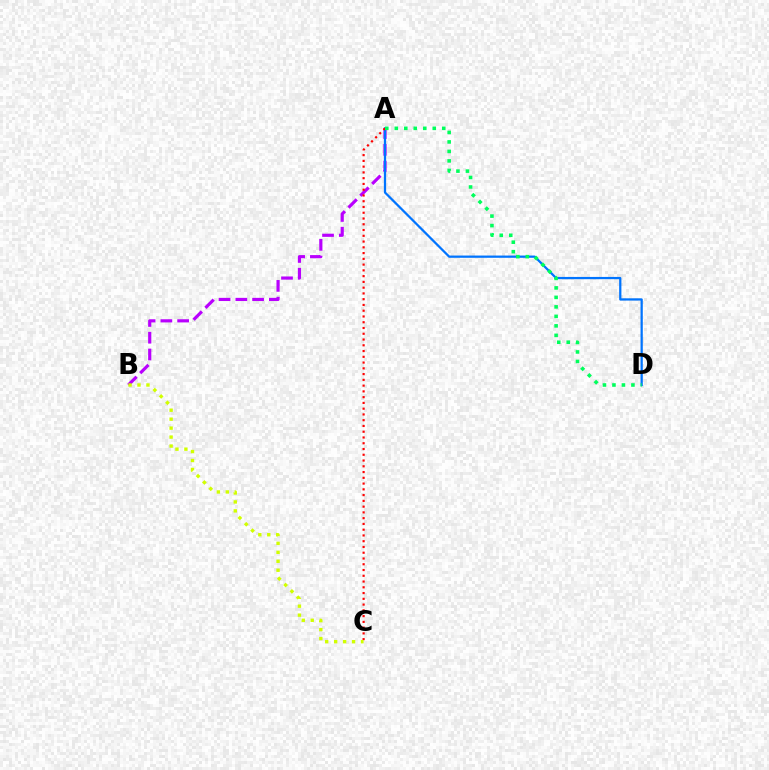{('A', 'B'): [{'color': '#b900ff', 'line_style': 'dashed', 'thickness': 2.28}], ('A', 'D'): [{'color': '#0074ff', 'line_style': 'solid', 'thickness': 1.62}, {'color': '#00ff5c', 'line_style': 'dotted', 'thickness': 2.58}], ('A', 'C'): [{'color': '#ff0000', 'line_style': 'dotted', 'thickness': 1.57}], ('B', 'C'): [{'color': '#d1ff00', 'line_style': 'dotted', 'thickness': 2.43}]}